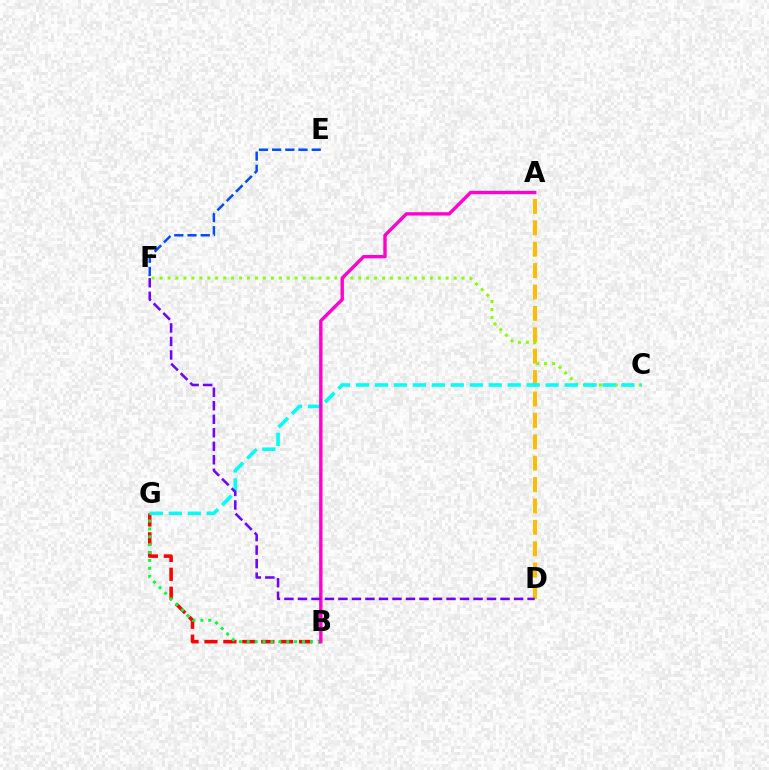{('B', 'G'): [{'color': '#ff0000', 'line_style': 'dashed', 'thickness': 2.57}, {'color': '#00ff39', 'line_style': 'dotted', 'thickness': 2.15}], ('C', 'F'): [{'color': '#84ff00', 'line_style': 'dotted', 'thickness': 2.16}], ('A', 'D'): [{'color': '#ffbd00', 'line_style': 'dashed', 'thickness': 2.91}], ('E', 'F'): [{'color': '#004bff', 'line_style': 'dashed', 'thickness': 1.79}], ('C', 'G'): [{'color': '#00fff6', 'line_style': 'dashed', 'thickness': 2.58}], ('A', 'B'): [{'color': '#ff00cf', 'line_style': 'solid', 'thickness': 2.43}], ('D', 'F'): [{'color': '#7200ff', 'line_style': 'dashed', 'thickness': 1.83}]}